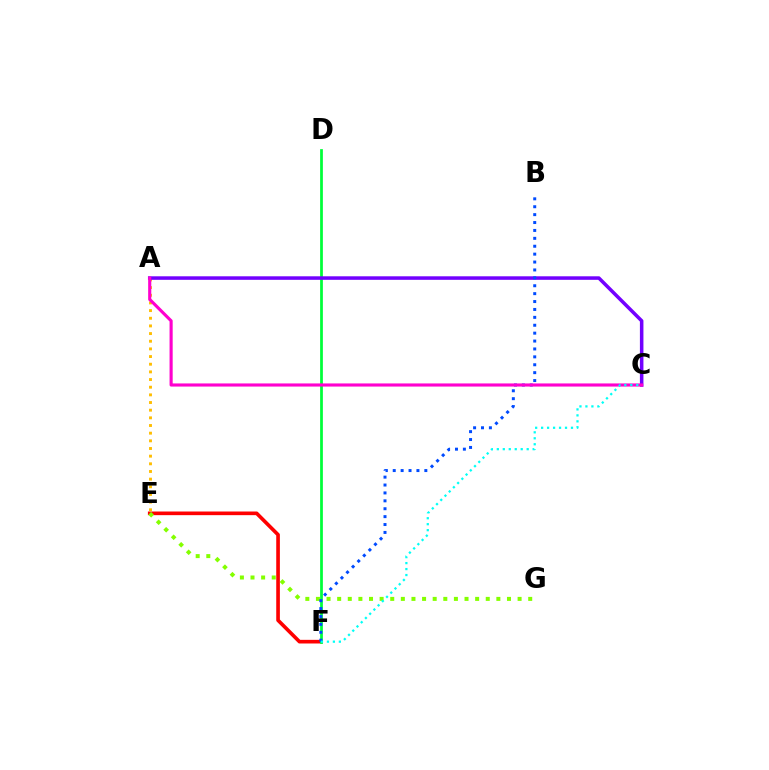{('E', 'F'): [{'color': '#ff0000', 'line_style': 'solid', 'thickness': 2.62}], ('A', 'E'): [{'color': '#ffbd00', 'line_style': 'dotted', 'thickness': 2.08}], ('D', 'F'): [{'color': '#00ff39', 'line_style': 'solid', 'thickness': 1.98}], ('E', 'G'): [{'color': '#84ff00', 'line_style': 'dotted', 'thickness': 2.88}], ('A', 'C'): [{'color': '#7200ff', 'line_style': 'solid', 'thickness': 2.54}, {'color': '#ff00cf', 'line_style': 'solid', 'thickness': 2.25}], ('B', 'F'): [{'color': '#004bff', 'line_style': 'dotted', 'thickness': 2.15}], ('C', 'F'): [{'color': '#00fff6', 'line_style': 'dotted', 'thickness': 1.62}]}